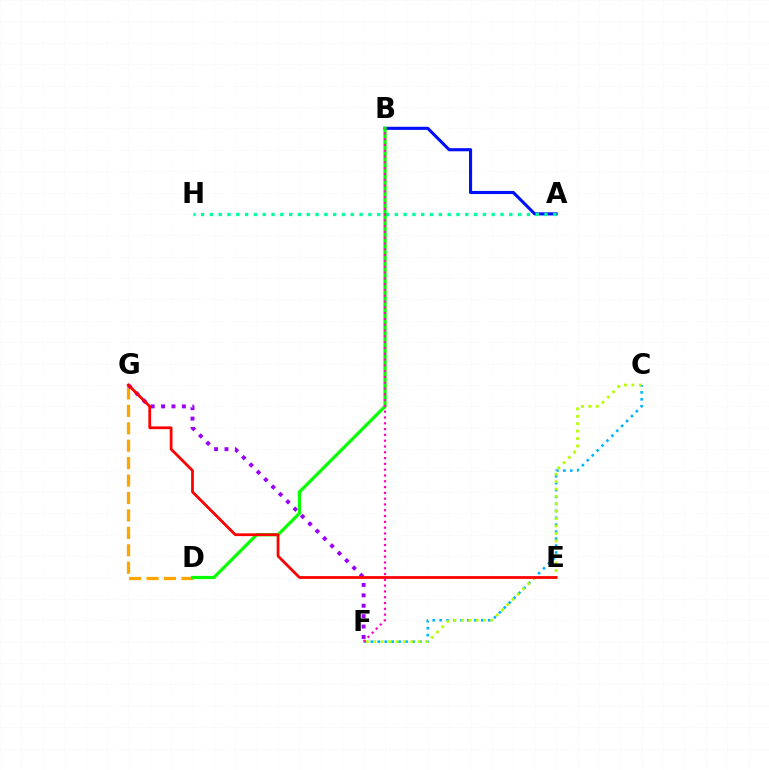{('D', 'G'): [{'color': '#ffa500', 'line_style': 'dashed', 'thickness': 2.37}], ('C', 'F'): [{'color': '#00b5ff', 'line_style': 'dotted', 'thickness': 1.88}, {'color': '#b3ff00', 'line_style': 'dotted', 'thickness': 2.01}], ('A', 'B'): [{'color': '#0010ff', 'line_style': 'solid', 'thickness': 2.24}], ('A', 'H'): [{'color': '#00ff9d', 'line_style': 'dotted', 'thickness': 2.39}], ('B', 'D'): [{'color': '#08ff00', 'line_style': 'solid', 'thickness': 2.32}], ('F', 'G'): [{'color': '#9b00ff', 'line_style': 'dotted', 'thickness': 2.83}], ('E', 'G'): [{'color': '#ff0000', 'line_style': 'solid', 'thickness': 1.99}], ('B', 'F'): [{'color': '#ff00bd', 'line_style': 'dotted', 'thickness': 1.58}]}